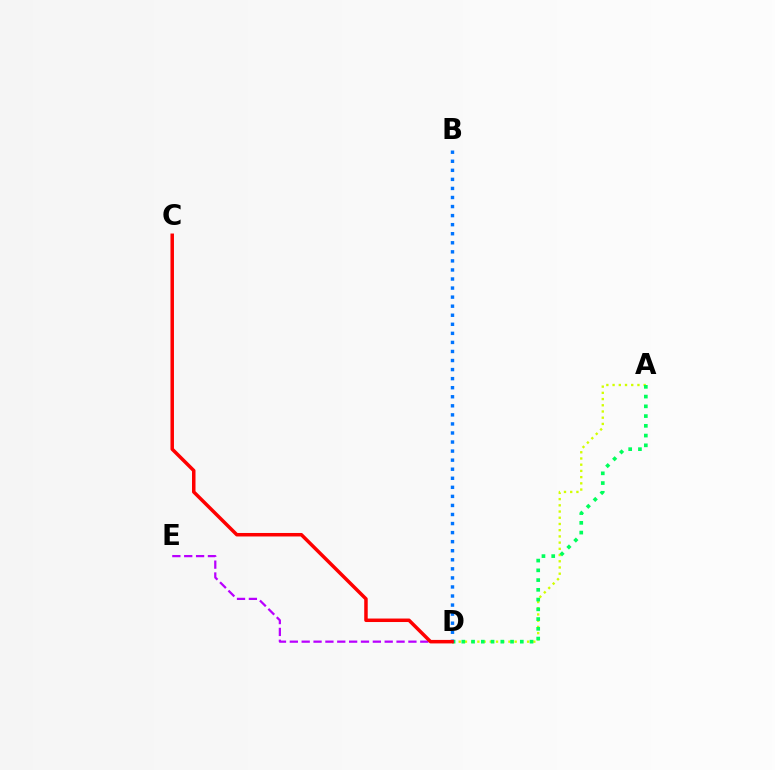{('A', 'D'): [{'color': '#d1ff00', 'line_style': 'dotted', 'thickness': 1.69}, {'color': '#00ff5c', 'line_style': 'dotted', 'thickness': 2.65}], ('D', 'E'): [{'color': '#b900ff', 'line_style': 'dashed', 'thickness': 1.61}], ('B', 'D'): [{'color': '#0074ff', 'line_style': 'dotted', 'thickness': 2.46}], ('C', 'D'): [{'color': '#ff0000', 'line_style': 'solid', 'thickness': 2.52}]}